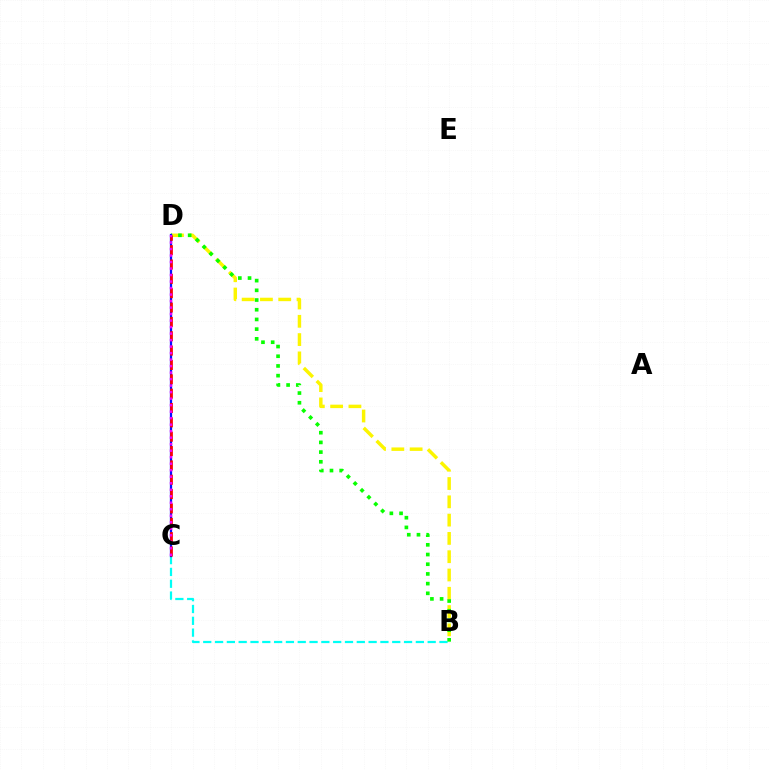{('B', 'D'): [{'color': '#fcf500', 'line_style': 'dashed', 'thickness': 2.48}, {'color': '#08ff00', 'line_style': 'dotted', 'thickness': 2.64}], ('B', 'C'): [{'color': '#00fff6', 'line_style': 'dashed', 'thickness': 1.6}], ('C', 'D'): [{'color': '#0010ff', 'line_style': 'solid', 'thickness': 1.64}, {'color': '#ff0000', 'line_style': 'dashed', 'thickness': 1.95}, {'color': '#ee00ff', 'line_style': 'dotted', 'thickness': 1.77}]}